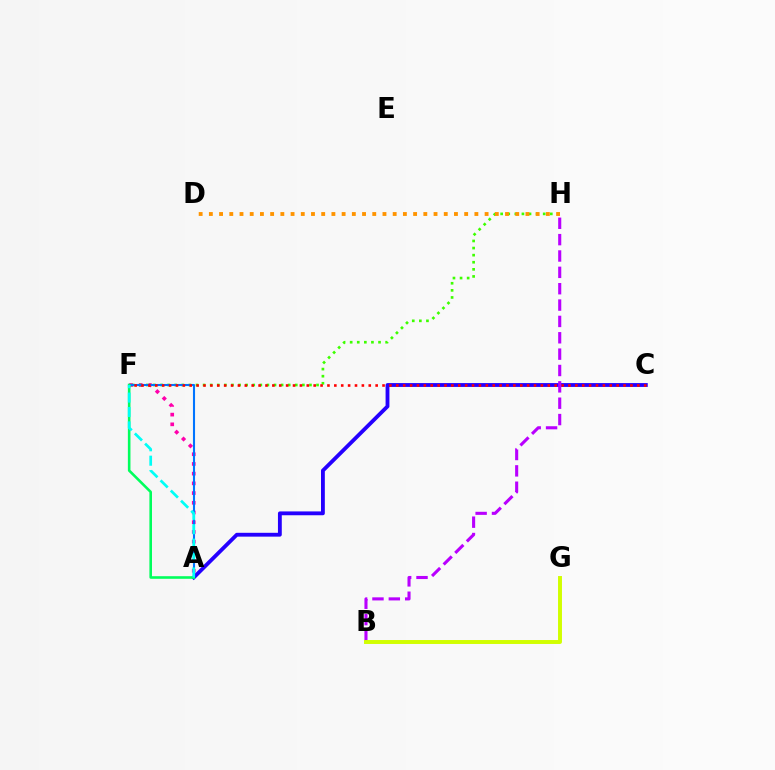{('A', 'F'): [{'color': '#ff00ac', 'line_style': 'dotted', 'thickness': 2.64}, {'color': '#0074ff', 'line_style': 'solid', 'thickness': 1.51}, {'color': '#00ff5c', 'line_style': 'solid', 'thickness': 1.87}, {'color': '#00fff6', 'line_style': 'dashed', 'thickness': 1.96}], ('F', 'H'): [{'color': '#3dff00', 'line_style': 'dotted', 'thickness': 1.93}], ('A', 'C'): [{'color': '#2500ff', 'line_style': 'solid', 'thickness': 2.76}], ('C', 'F'): [{'color': '#ff0000', 'line_style': 'dotted', 'thickness': 1.87}], ('B', 'H'): [{'color': '#b900ff', 'line_style': 'dashed', 'thickness': 2.22}], ('D', 'H'): [{'color': '#ff9400', 'line_style': 'dotted', 'thickness': 2.77}], ('B', 'G'): [{'color': '#d1ff00', 'line_style': 'solid', 'thickness': 2.83}]}